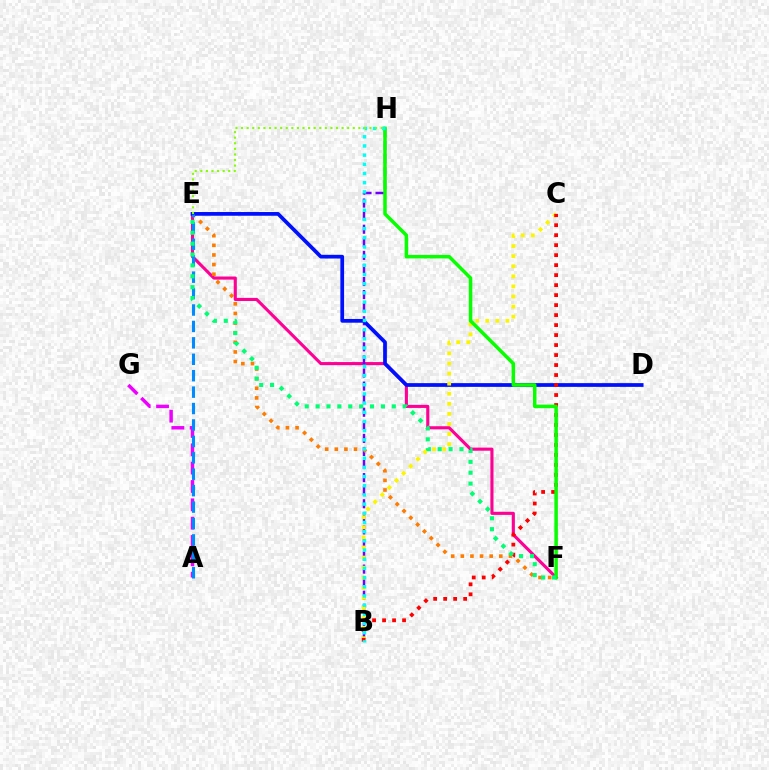{('E', 'F'): [{'color': '#ff0094', 'line_style': 'solid', 'thickness': 2.24}, {'color': '#ff7c00', 'line_style': 'dotted', 'thickness': 2.61}, {'color': '#00ff74', 'line_style': 'dotted', 'thickness': 2.96}], ('B', 'H'): [{'color': '#7200ff', 'line_style': 'dashed', 'thickness': 1.78}, {'color': '#00fff6', 'line_style': 'dotted', 'thickness': 2.5}], ('D', 'E'): [{'color': '#0010ff', 'line_style': 'solid', 'thickness': 2.69}], ('B', 'C'): [{'color': '#fcf500', 'line_style': 'dotted', 'thickness': 2.74}, {'color': '#ff0000', 'line_style': 'dotted', 'thickness': 2.71}], ('A', 'G'): [{'color': '#ee00ff', 'line_style': 'dashed', 'thickness': 2.49}], ('A', 'E'): [{'color': '#008cff', 'line_style': 'dashed', 'thickness': 2.23}], ('F', 'H'): [{'color': '#08ff00', 'line_style': 'solid', 'thickness': 2.53}], ('E', 'H'): [{'color': '#84ff00', 'line_style': 'dotted', 'thickness': 1.52}]}